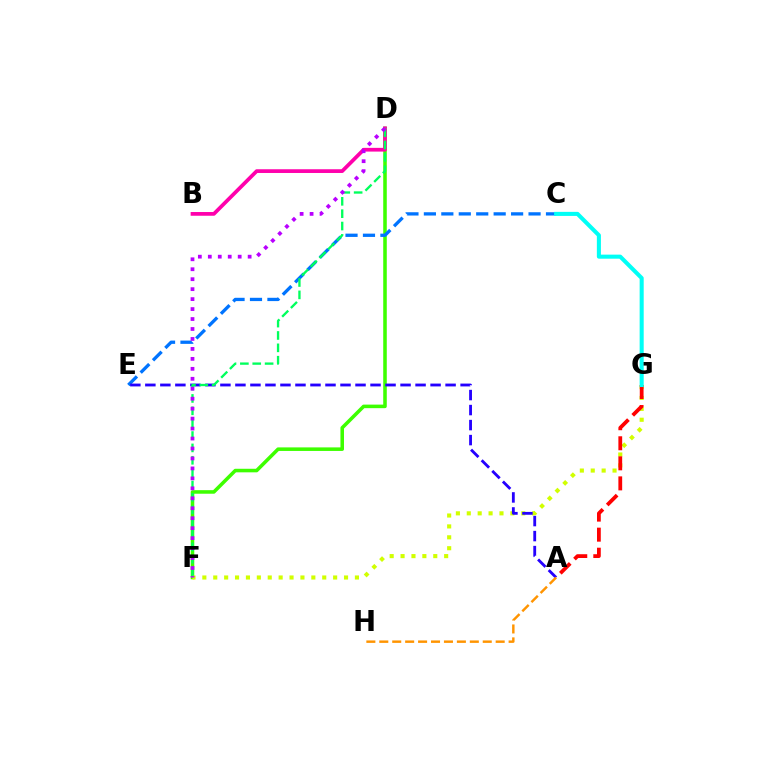{('D', 'F'): [{'color': '#3dff00', 'line_style': 'solid', 'thickness': 2.56}, {'color': '#00ff5c', 'line_style': 'dashed', 'thickness': 1.68}, {'color': '#b900ff', 'line_style': 'dotted', 'thickness': 2.71}], ('B', 'D'): [{'color': '#ff00ac', 'line_style': 'solid', 'thickness': 2.68}], ('C', 'E'): [{'color': '#0074ff', 'line_style': 'dashed', 'thickness': 2.37}], ('F', 'G'): [{'color': '#d1ff00', 'line_style': 'dotted', 'thickness': 2.96}], ('A', 'E'): [{'color': '#2500ff', 'line_style': 'dashed', 'thickness': 2.04}], ('A', 'G'): [{'color': '#ff0000', 'line_style': 'dashed', 'thickness': 2.72}], ('A', 'H'): [{'color': '#ff9400', 'line_style': 'dashed', 'thickness': 1.76}], ('C', 'G'): [{'color': '#00fff6', 'line_style': 'solid', 'thickness': 2.92}]}